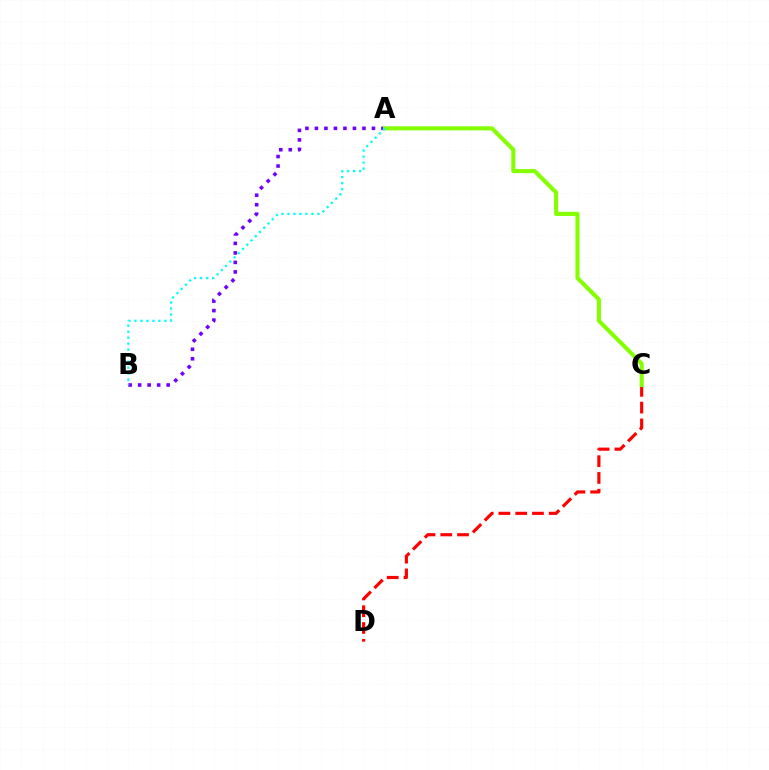{('C', 'D'): [{'color': '#ff0000', 'line_style': 'dashed', 'thickness': 2.28}], ('A', 'B'): [{'color': '#7200ff', 'line_style': 'dotted', 'thickness': 2.58}, {'color': '#00fff6', 'line_style': 'dotted', 'thickness': 1.63}], ('A', 'C'): [{'color': '#84ff00', 'line_style': 'solid', 'thickness': 2.95}]}